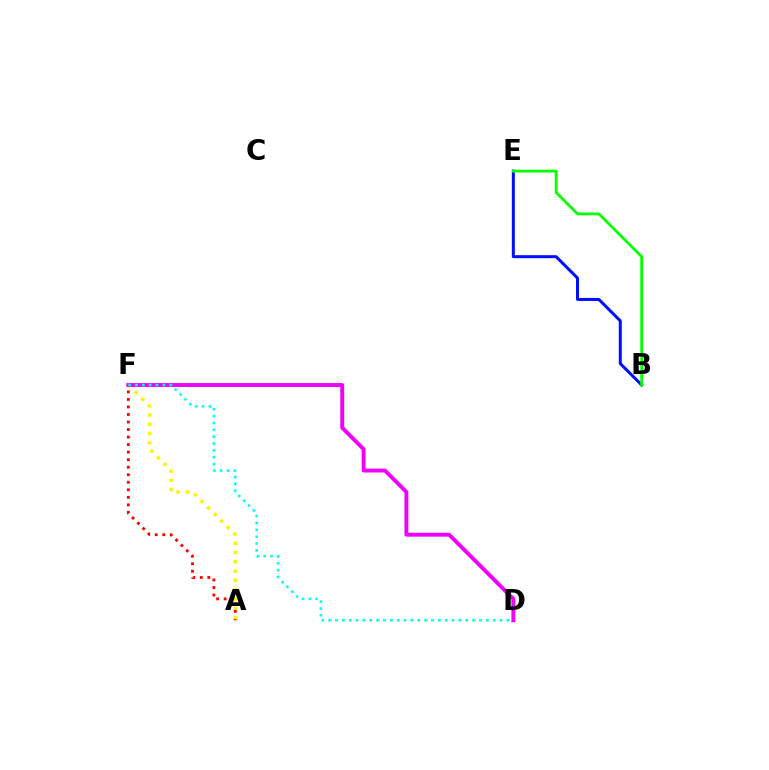{('B', 'E'): [{'color': '#0010ff', 'line_style': 'solid', 'thickness': 2.16}, {'color': '#08ff00', 'line_style': 'solid', 'thickness': 2.01}], ('A', 'F'): [{'color': '#ff0000', 'line_style': 'dotted', 'thickness': 2.05}, {'color': '#fcf500', 'line_style': 'dotted', 'thickness': 2.52}], ('D', 'F'): [{'color': '#ee00ff', 'line_style': 'solid', 'thickness': 2.8}, {'color': '#00fff6', 'line_style': 'dotted', 'thickness': 1.86}]}